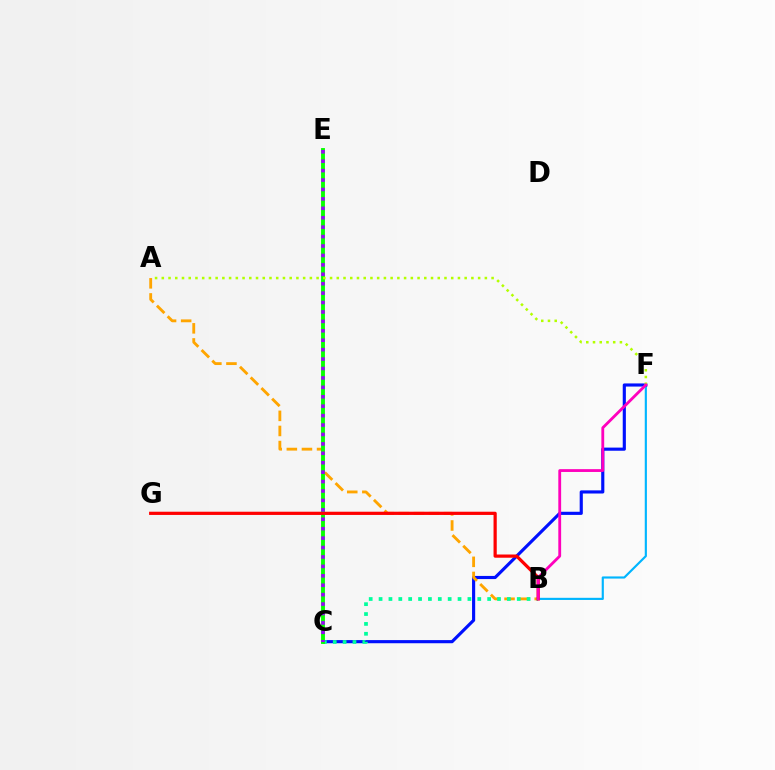{('B', 'F'): [{'color': '#00b5ff', 'line_style': 'solid', 'thickness': 1.55}, {'color': '#ff00bd', 'line_style': 'solid', 'thickness': 2.03}], ('C', 'F'): [{'color': '#0010ff', 'line_style': 'solid', 'thickness': 2.26}], ('A', 'B'): [{'color': '#ffa500', 'line_style': 'dashed', 'thickness': 2.05}], ('B', 'C'): [{'color': '#00ff9d', 'line_style': 'dotted', 'thickness': 2.68}], ('C', 'E'): [{'color': '#08ff00', 'line_style': 'solid', 'thickness': 2.79}, {'color': '#9b00ff', 'line_style': 'dotted', 'thickness': 2.56}], ('A', 'F'): [{'color': '#b3ff00', 'line_style': 'dotted', 'thickness': 1.83}], ('B', 'G'): [{'color': '#ff0000', 'line_style': 'solid', 'thickness': 2.32}]}